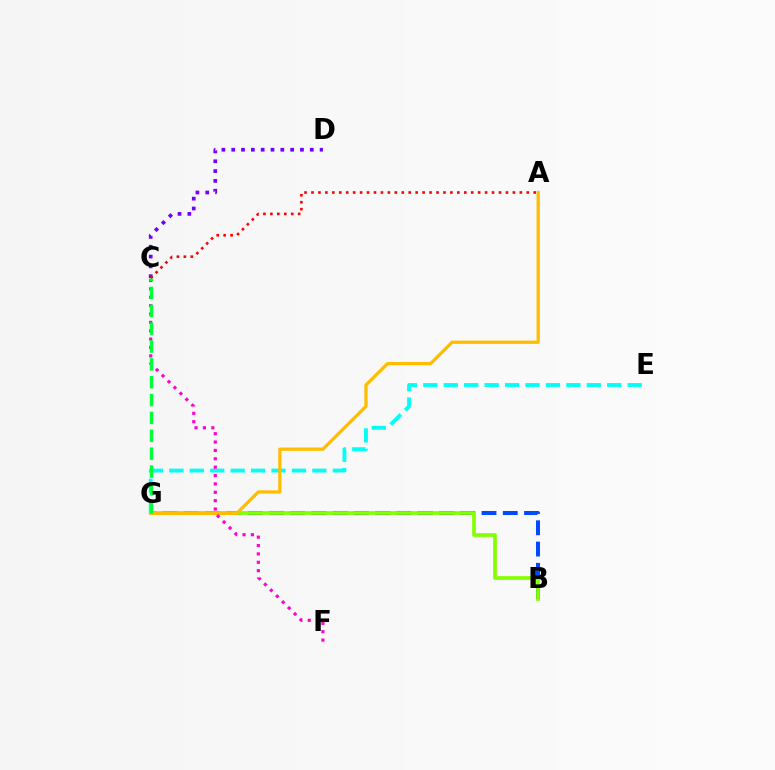{('B', 'G'): [{'color': '#004bff', 'line_style': 'dashed', 'thickness': 2.89}, {'color': '#84ff00', 'line_style': 'solid', 'thickness': 2.66}], ('C', 'D'): [{'color': '#7200ff', 'line_style': 'dotted', 'thickness': 2.67}], ('E', 'G'): [{'color': '#00fff6', 'line_style': 'dashed', 'thickness': 2.78}], ('A', 'G'): [{'color': '#ffbd00', 'line_style': 'solid', 'thickness': 2.34}], ('C', 'F'): [{'color': '#ff00cf', 'line_style': 'dotted', 'thickness': 2.28}], ('C', 'G'): [{'color': '#00ff39', 'line_style': 'dashed', 'thickness': 2.43}], ('A', 'C'): [{'color': '#ff0000', 'line_style': 'dotted', 'thickness': 1.89}]}